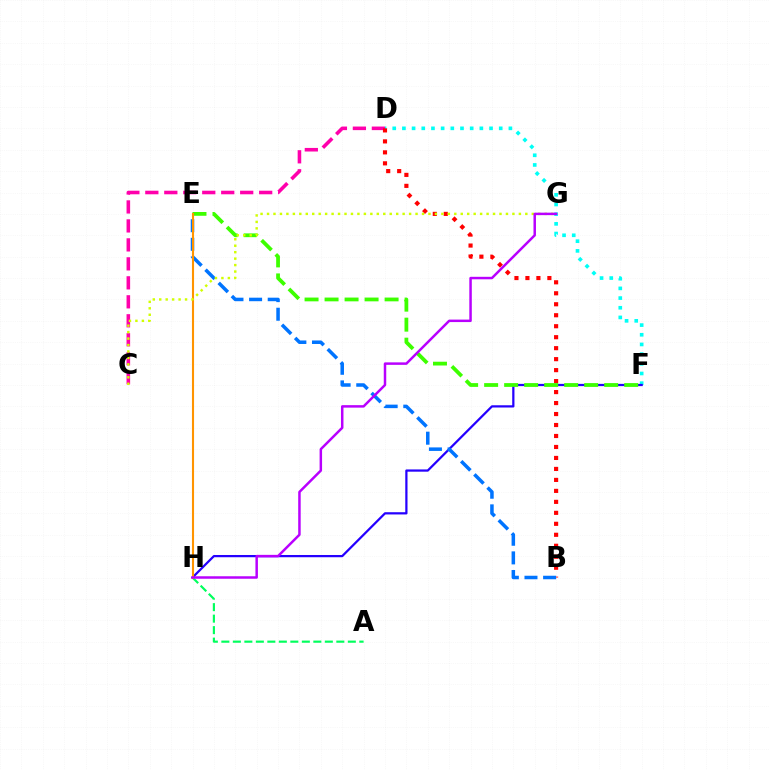{('D', 'F'): [{'color': '#00fff6', 'line_style': 'dotted', 'thickness': 2.63}], ('A', 'H'): [{'color': '#00ff5c', 'line_style': 'dashed', 'thickness': 1.56}], ('F', 'H'): [{'color': '#2500ff', 'line_style': 'solid', 'thickness': 1.61}], ('C', 'D'): [{'color': '#ff00ac', 'line_style': 'dashed', 'thickness': 2.58}], ('B', 'D'): [{'color': '#ff0000', 'line_style': 'dotted', 'thickness': 2.98}], ('E', 'F'): [{'color': '#3dff00', 'line_style': 'dashed', 'thickness': 2.72}], ('B', 'E'): [{'color': '#0074ff', 'line_style': 'dashed', 'thickness': 2.53}], ('E', 'H'): [{'color': '#ff9400', 'line_style': 'solid', 'thickness': 1.51}], ('C', 'G'): [{'color': '#d1ff00', 'line_style': 'dotted', 'thickness': 1.75}], ('G', 'H'): [{'color': '#b900ff', 'line_style': 'solid', 'thickness': 1.79}]}